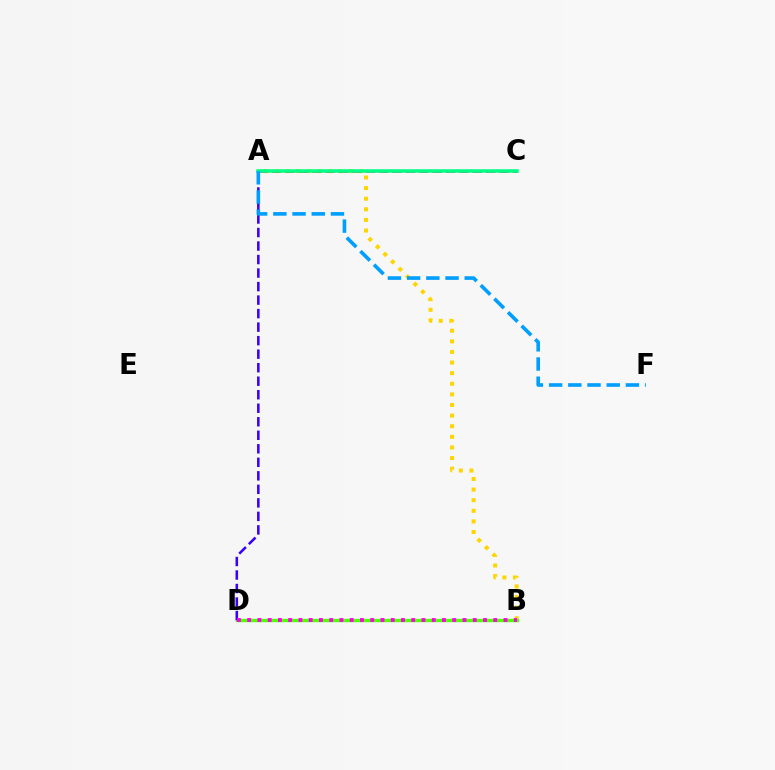{('A', 'B'): [{'color': '#ffd500', 'line_style': 'dotted', 'thickness': 2.88}], ('B', 'D'): [{'color': '#4fff00', 'line_style': 'solid', 'thickness': 2.44}, {'color': '#ff00ed', 'line_style': 'dotted', 'thickness': 2.79}], ('A', 'C'): [{'color': '#ff0000', 'line_style': 'dashed', 'thickness': 1.82}, {'color': '#00ff86', 'line_style': 'solid', 'thickness': 2.56}], ('A', 'D'): [{'color': '#3700ff', 'line_style': 'dashed', 'thickness': 1.84}], ('A', 'F'): [{'color': '#009eff', 'line_style': 'dashed', 'thickness': 2.61}]}